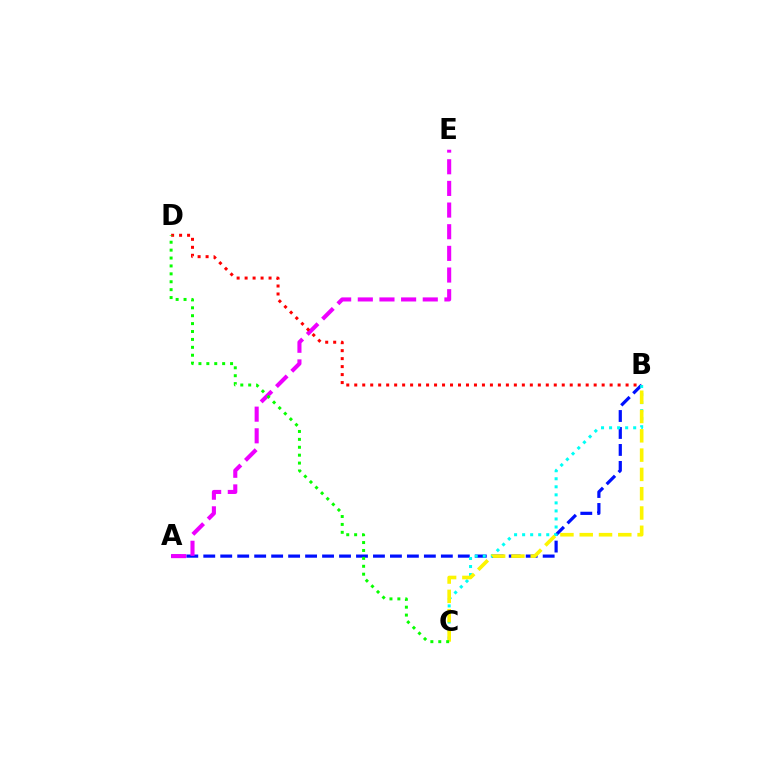{('A', 'B'): [{'color': '#0010ff', 'line_style': 'dashed', 'thickness': 2.31}], ('A', 'E'): [{'color': '#ee00ff', 'line_style': 'dashed', 'thickness': 2.94}], ('B', 'C'): [{'color': '#00fff6', 'line_style': 'dotted', 'thickness': 2.18}, {'color': '#fcf500', 'line_style': 'dashed', 'thickness': 2.62}], ('B', 'D'): [{'color': '#ff0000', 'line_style': 'dotted', 'thickness': 2.17}], ('C', 'D'): [{'color': '#08ff00', 'line_style': 'dotted', 'thickness': 2.15}]}